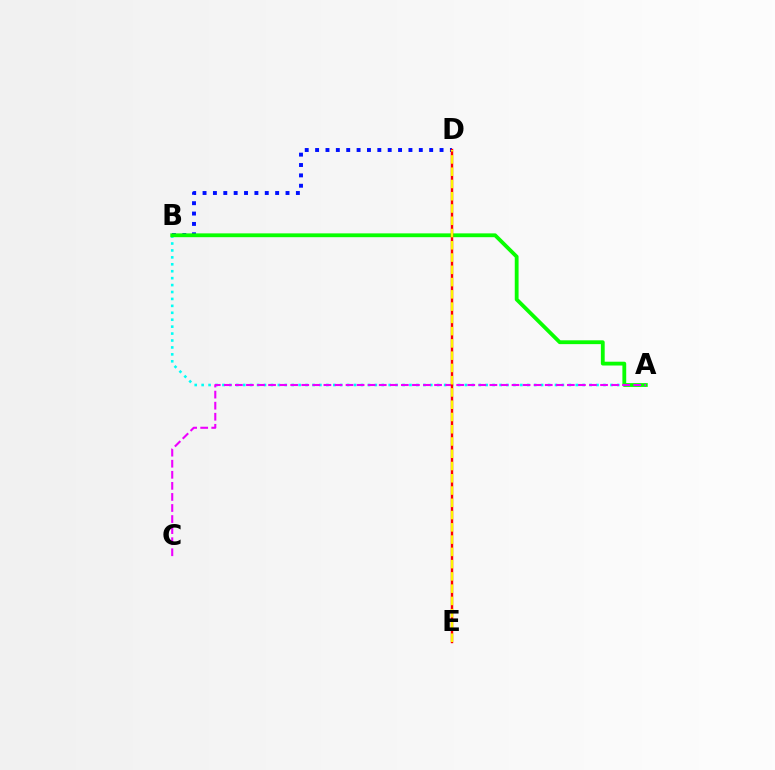{('A', 'B'): [{'color': '#00fff6', 'line_style': 'dotted', 'thickness': 1.88}, {'color': '#08ff00', 'line_style': 'solid', 'thickness': 2.75}], ('B', 'D'): [{'color': '#0010ff', 'line_style': 'dotted', 'thickness': 2.82}], ('A', 'C'): [{'color': '#ee00ff', 'line_style': 'dashed', 'thickness': 1.5}], ('D', 'E'): [{'color': '#ff0000', 'line_style': 'solid', 'thickness': 1.74}, {'color': '#fcf500', 'line_style': 'dashed', 'thickness': 1.67}]}